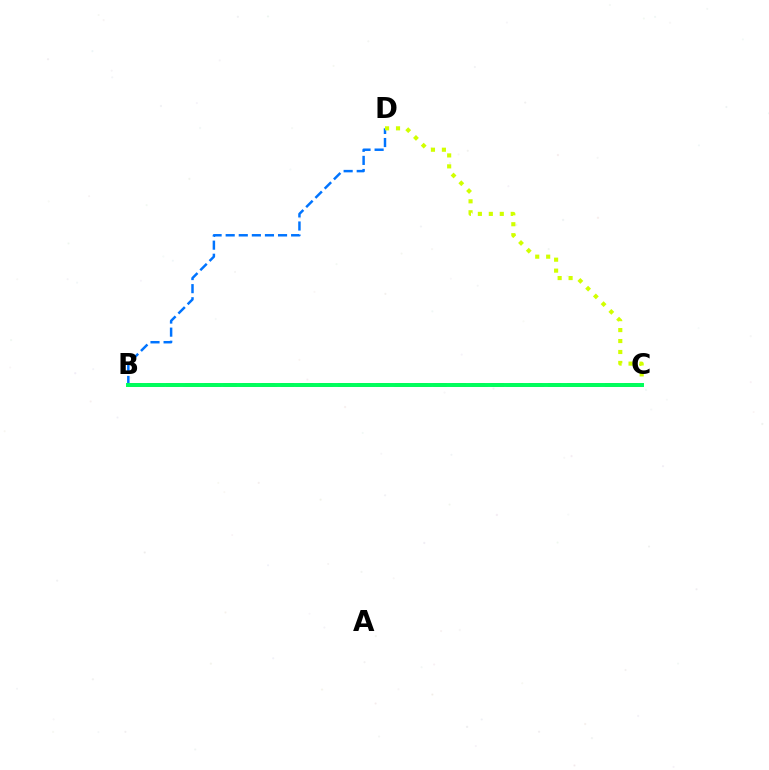{('B', 'D'): [{'color': '#0074ff', 'line_style': 'dashed', 'thickness': 1.78}], ('B', 'C'): [{'color': '#b900ff', 'line_style': 'dashed', 'thickness': 1.91}, {'color': '#ff0000', 'line_style': 'dashed', 'thickness': 2.59}, {'color': '#00ff5c', 'line_style': 'solid', 'thickness': 2.85}], ('C', 'D'): [{'color': '#d1ff00', 'line_style': 'dotted', 'thickness': 2.98}]}